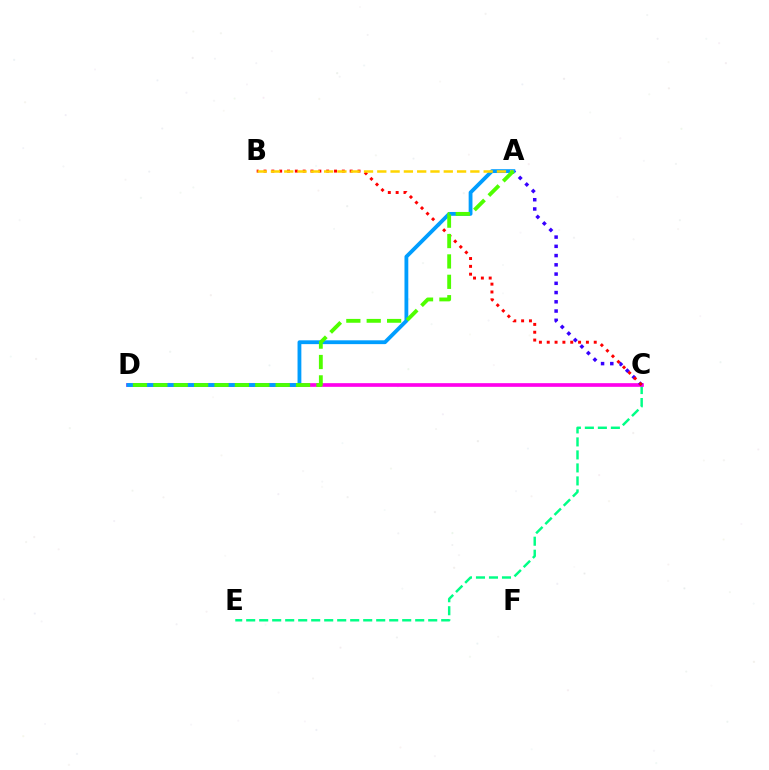{('C', 'E'): [{'color': '#00ff86', 'line_style': 'dashed', 'thickness': 1.77}], ('C', 'D'): [{'color': '#ff00ed', 'line_style': 'solid', 'thickness': 2.64}], ('A', 'C'): [{'color': '#3700ff', 'line_style': 'dotted', 'thickness': 2.51}], ('B', 'C'): [{'color': '#ff0000', 'line_style': 'dotted', 'thickness': 2.13}], ('A', 'D'): [{'color': '#009eff', 'line_style': 'solid', 'thickness': 2.75}, {'color': '#4fff00', 'line_style': 'dashed', 'thickness': 2.77}], ('A', 'B'): [{'color': '#ffd500', 'line_style': 'dashed', 'thickness': 1.81}]}